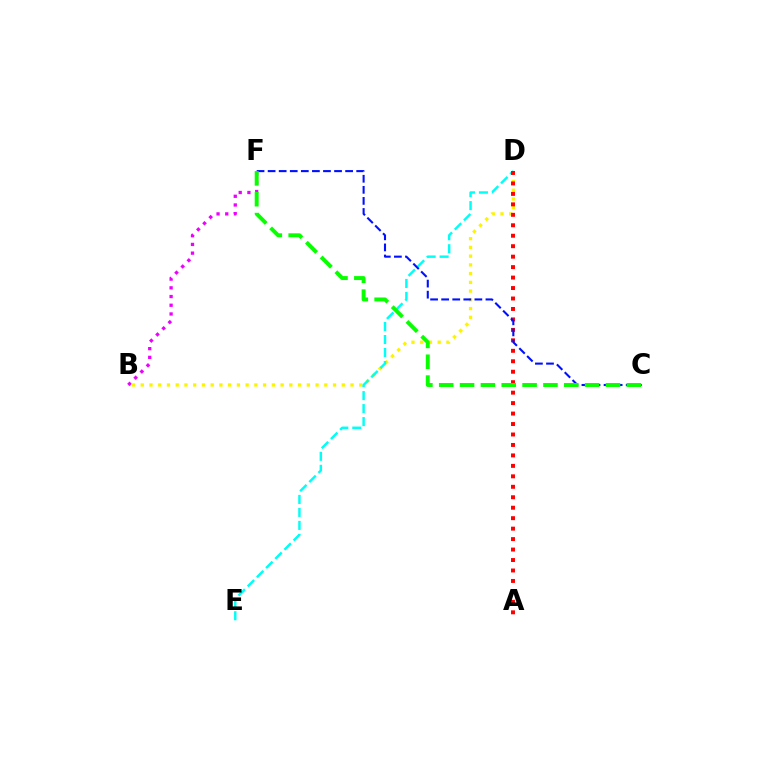{('B', 'F'): [{'color': '#ee00ff', 'line_style': 'dotted', 'thickness': 2.37}], ('B', 'D'): [{'color': '#fcf500', 'line_style': 'dotted', 'thickness': 2.37}], ('D', 'E'): [{'color': '#00fff6', 'line_style': 'dashed', 'thickness': 1.76}], ('A', 'D'): [{'color': '#ff0000', 'line_style': 'dotted', 'thickness': 2.84}], ('C', 'F'): [{'color': '#0010ff', 'line_style': 'dashed', 'thickness': 1.5}, {'color': '#08ff00', 'line_style': 'dashed', 'thickness': 2.83}]}